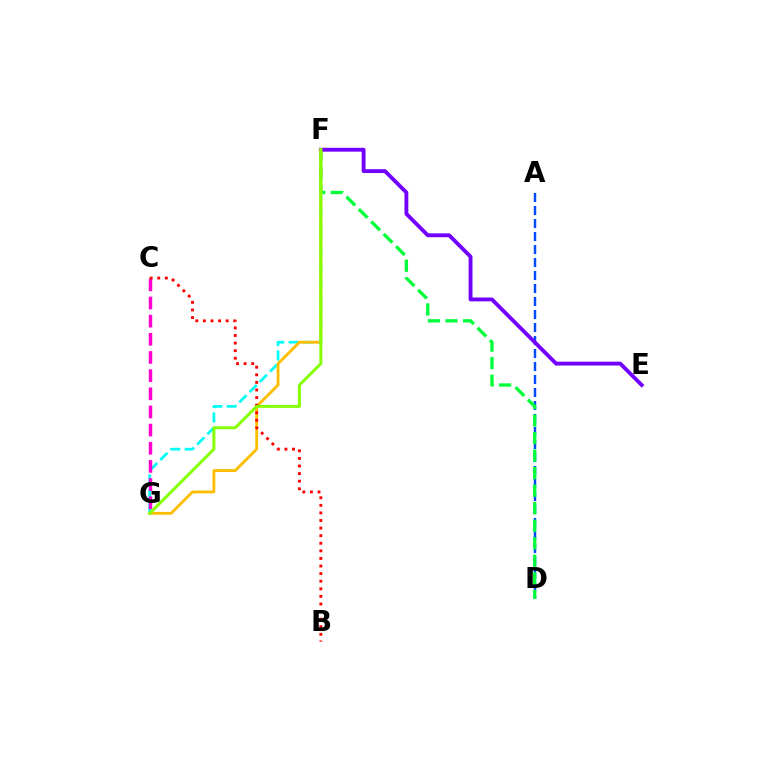{('A', 'D'): [{'color': '#004bff', 'line_style': 'dashed', 'thickness': 1.77}], ('D', 'F'): [{'color': '#00ff39', 'line_style': 'dashed', 'thickness': 2.38}], ('F', 'G'): [{'color': '#00fff6', 'line_style': 'dashed', 'thickness': 1.96}, {'color': '#ffbd00', 'line_style': 'solid', 'thickness': 2.04}, {'color': '#84ff00', 'line_style': 'solid', 'thickness': 2.12}], ('E', 'F'): [{'color': '#7200ff', 'line_style': 'solid', 'thickness': 2.78}], ('C', 'G'): [{'color': '#ff00cf', 'line_style': 'dashed', 'thickness': 2.47}], ('B', 'C'): [{'color': '#ff0000', 'line_style': 'dotted', 'thickness': 2.06}]}